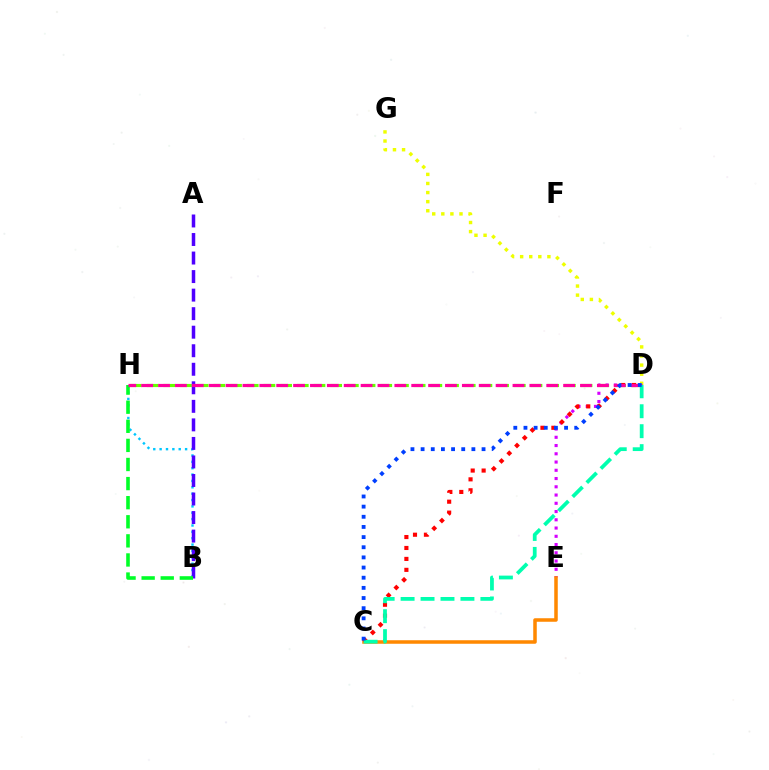{('D', 'H'): [{'color': '#66ff00', 'line_style': 'dashed', 'thickness': 2.27}, {'color': '#ff00a0', 'line_style': 'dashed', 'thickness': 2.29}], ('B', 'H'): [{'color': '#00c7ff', 'line_style': 'dotted', 'thickness': 1.73}, {'color': '#00ff27', 'line_style': 'dashed', 'thickness': 2.59}], ('D', 'E'): [{'color': '#d600ff', 'line_style': 'dotted', 'thickness': 2.24}], ('C', 'E'): [{'color': '#ff8800', 'line_style': 'solid', 'thickness': 2.54}], ('C', 'D'): [{'color': '#ff0000', 'line_style': 'dotted', 'thickness': 2.97}, {'color': '#00ffaf', 'line_style': 'dashed', 'thickness': 2.71}, {'color': '#003fff', 'line_style': 'dotted', 'thickness': 2.76}], ('A', 'B'): [{'color': '#4f00ff', 'line_style': 'dashed', 'thickness': 2.52}], ('D', 'G'): [{'color': '#eeff00', 'line_style': 'dotted', 'thickness': 2.47}]}